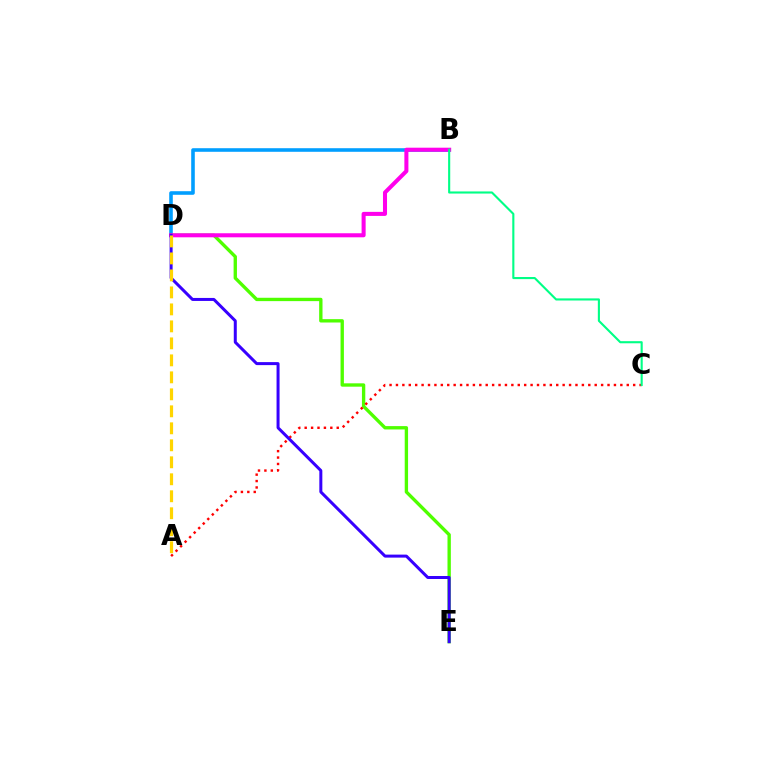{('B', 'D'): [{'color': '#009eff', 'line_style': 'solid', 'thickness': 2.58}, {'color': '#ff00ed', 'line_style': 'solid', 'thickness': 2.91}], ('D', 'E'): [{'color': '#4fff00', 'line_style': 'solid', 'thickness': 2.41}, {'color': '#3700ff', 'line_style': 'solid', 'thickness': 2.16}], ('A', 'C'): [{'color': '#ff0000', 'line_style': 'dotted', 'thickness': 1.74}], ('B', 'C'): [{'color': '#00ff86', 'line_style': 'solid', 'thickness': 1.52}], ('A', 'D'): [{'color': '#ffd500', 'line_style': 'dashed', 'thickness': 2.31}]}